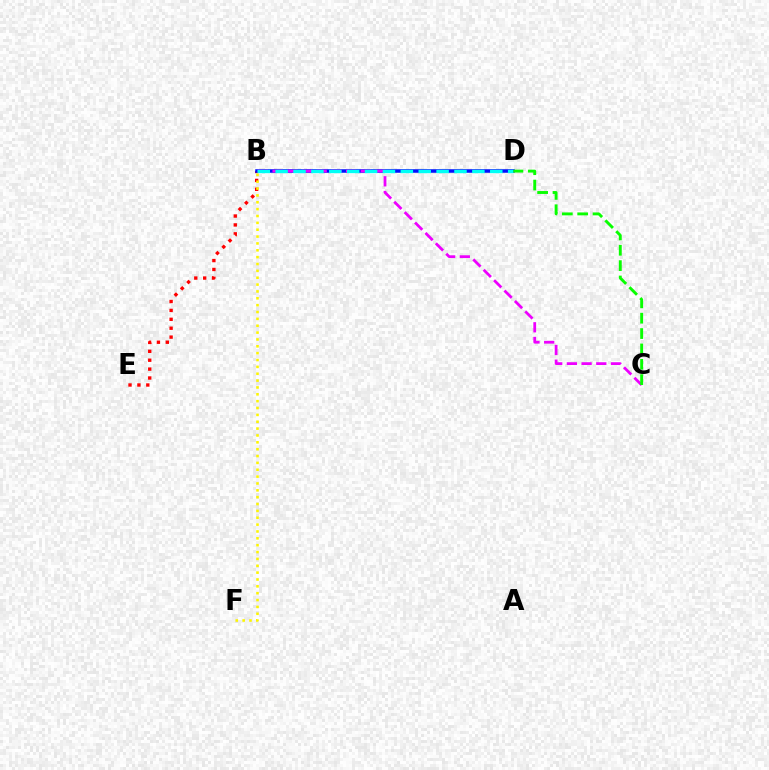{('B', 'E'): [{'color': '#ff0000', 'line_style': 'dotted', 'thickness': 2.42}], ('B', 'D'): [{'color': '#0010ff', 'line_style': 'solid', 'thickness': 2.54}, {'color': '#00fff6', 'line_style': 'dashed', 'thickness': 2.43}], ('B', 'C'): [{'color': '#ee00ff', 'line_style': 'dashed', 'thickness': 2.0}], ('B', 'F'): [{'color': '#fcf500', 'line_style': 'dotted', 'thickness': 1.86}], ('C', 'D'): [{'color': '#08ff00', 'line_style': 'dashed', 'thickness': 2.09}]}